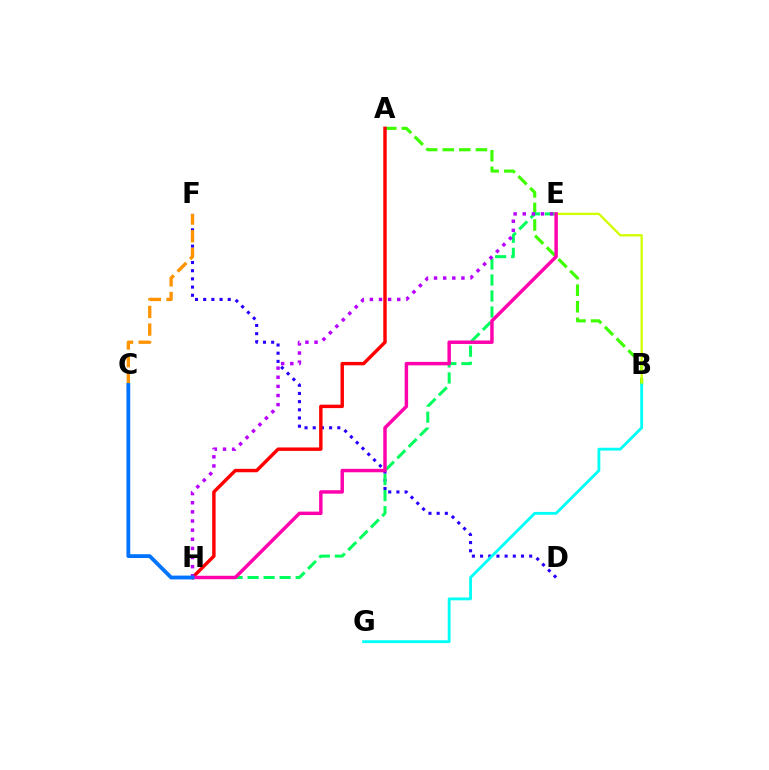{('A', 'B'): [{'color': '#3dff00', 'line_style': 'dashed', 'thickness': 2.25}], ('D', 'F'): [{'color': '#2500ff', 'line_style': 'dotted', 'thickness': 2.22}], ('C', 'F'): [{'color': '#ff9400', 'line_style': 'dashed', 'thickness': 2.4}], ('E', 'H'): [{'color': '#00ff5c', 'line_style': 'dashed', 'thickness': 2.18}, {'color': '#ff00ac', 'line_style': 'solid', 'thickness': 2.48}, {'color': '#b900ff', 'line_style': 'dotted', 'thickness': 2.48}], ('B', 'E'): [{'color': '#d1ff00', 'line_style': 'solid', 'thickness': 1.66}], ('B', 'G'): [{'color': '#00fff6', 'line_style': 'solid', 'thickness': 2.03}], ('A', 'H'): [{'color': '#ff0000', 'line_style': 'solid', 'thickness': 2.47}], ('C', 'H'): [{'color': '#0074ff', 'line_style': 'solid', 'thickness': 2.75}]}